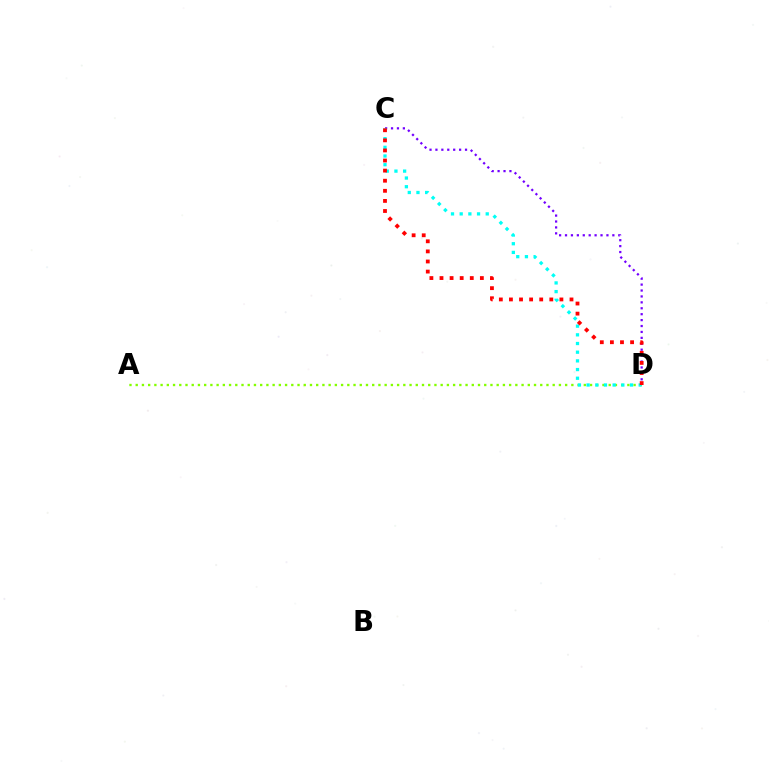{('C', 'D'): [{'color': '#7200ff', 'line_style': 'dotted', 'thickness': 1.61}, {'color': '#00fff6', 'line_style': 'dotted', 'thickness': 2.36}, {'color': '#ff0000', 'line_style': 'dotted', 'thickness': 2.74}], ('A', 'D'): [{'color': '#84ff00', 'line_style': 'dotted', 'thickness': 1.69}]}